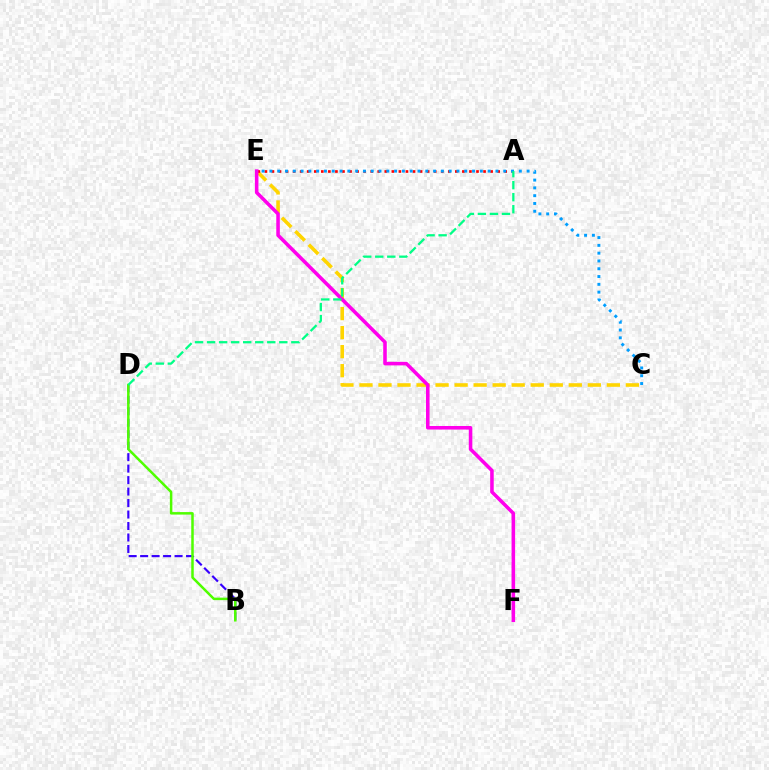{('C', 'E'): [{'color': '#ffd500', 'line_style': 'dashed', 'thickness': 2.59}, {'color': '#009eff', 'line_style': 'dotted', 'thickness': 2.12}], ('B', 'D'): [{'color': '#3700ff', 'line_style': 'dashed', 'thickness': 1.56}, {'color': '#4fff00', 'line_style': 'solid', 'thickness': 1.8}], ('A', 'E'): [{'color': '#ff0000', 'line_style': 'dotted', 'thickness': 1.92}], ('E', 'F'): [{'color': '#ff00ed', 'line_style': 'solid', 'thickness': 2.56}], ('A', 'D'): [{'color': '#00ff86', 'line_style': 'dashed', 'thickness': 1.63}]}